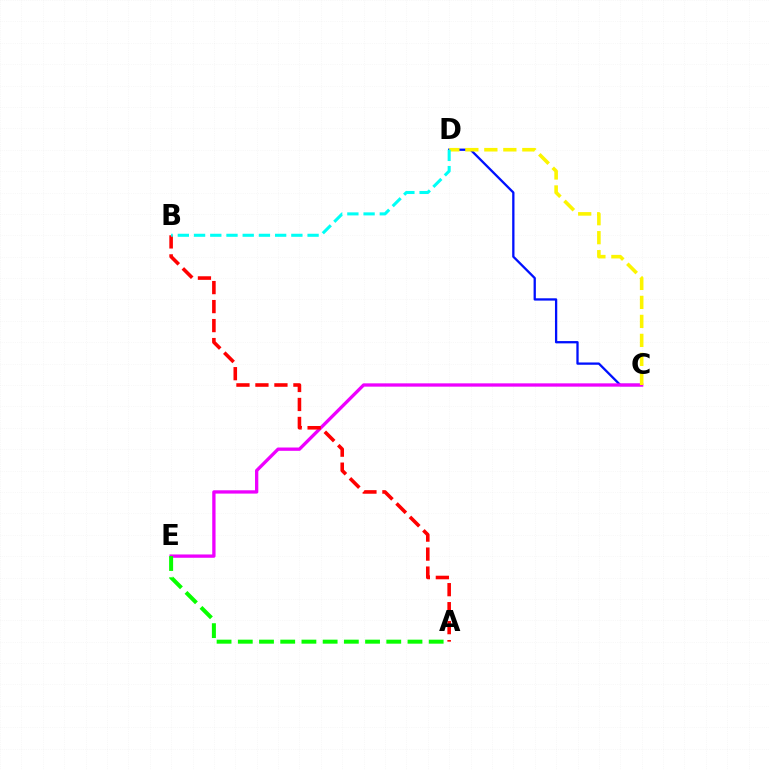{('C', 'D'): [{'color': '#0010ff', 'line_style': 'solid', 'thickness': 1.65}, {'color': '#fcf500', 'line_style': 'dashed', 'thickness': 2.58}], ('C', 'E'): [{'color': '#ee00ff', 'line_style': 'solid', 'thickness': 2.38}], ('A', 'B'): [{'color': '#ff0000', 'line_style': 'dashed', 'thickness': 2.58}], ('A', 'E'): [{'color': '#08ff00', 'line_style': 'dashed', 'thickness': 2.88}], ('B', 'D'): [{'color': '#00fff6', 'line_style': 'dashed', 'thickness': 2.2}]}